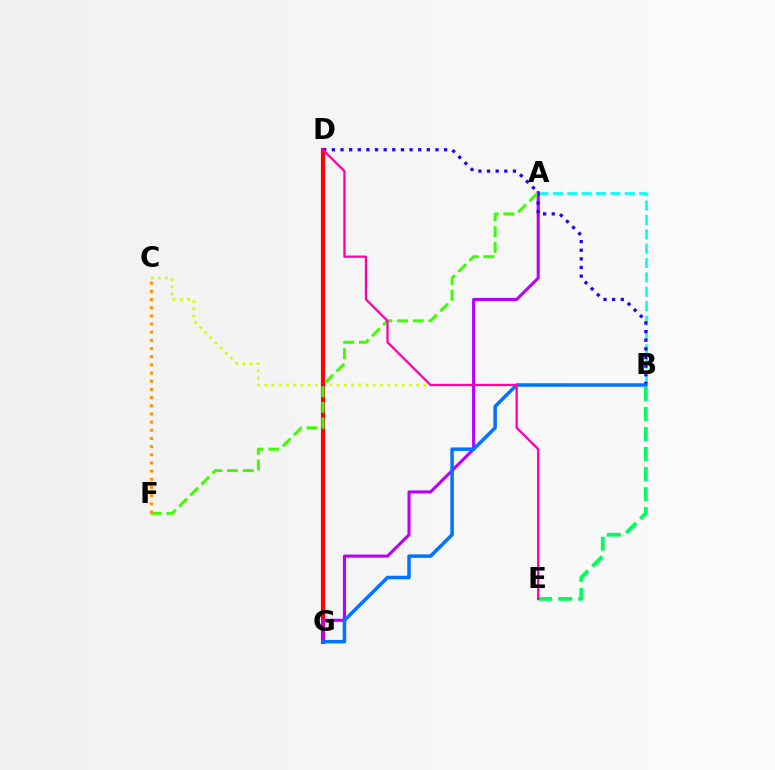{('B', 'C'): [{'color': '#d1ff00', 'line_style': 'dotted', 'thickness': 1.97}], ('D', 'G'): [{'color': '#ff0000', 'line_style': 'solid', 'thickness': 2.97}], ('A', 'B'): [{'color': '#00fff6', 'line_style': 'dashed', 'thickness': 1.95}], ('B', 'E'): [{'color': '#00ff5c', 'line_style': 'dashed', 'thickness': 2.72}], ('A', 'G'): [{'color': '#b900ff', 'line_style': 'solid', 'thickness': 2.22}], ('B', 'D'): [{'color': '#2500ff', 'line_style': 'dotted', 'thickness': 2.34}], ('B', 'G'): [{'color': '#0074ff', 'line_style': 'solid', 'thickness': 2.52}], ('A', 'F'): [{'color': '#3dff00', 'line_style': 'dashed', 'thickness': 2.13}], ('C', 'F'): [{'color': '#ff9400', 'line_style': 'dotted', 'thickness': 2.22}], ('D', 'E'): [{'color': '#ff00ac', 'line_style': 'solid', 'thickness': 1.64}]}